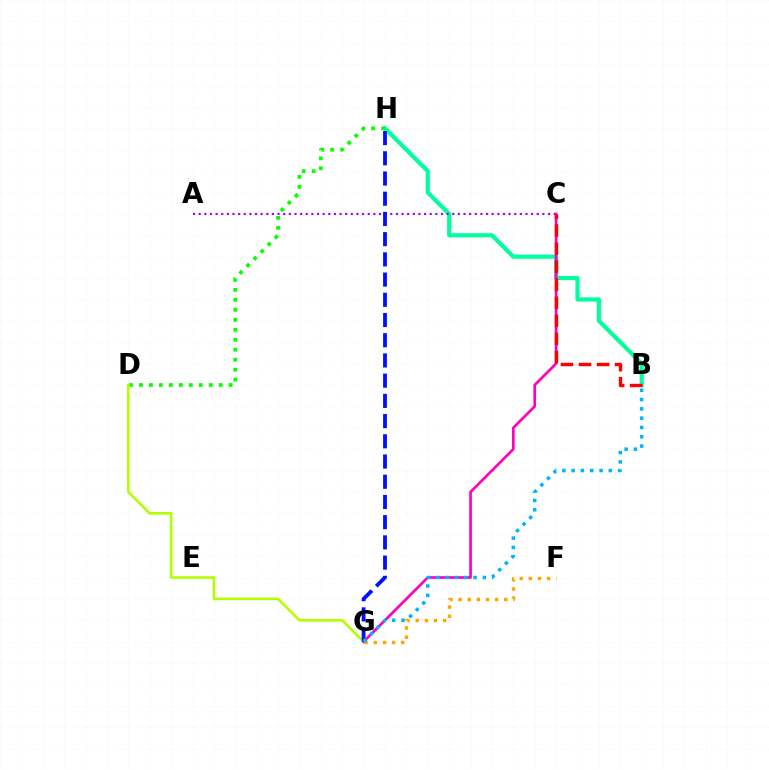{('B', 'H'): [{'color': '#00ff9d', 'line_style': 'solid', 'thickness': 2.99}], ('A', 'C'): [{'color': '#9b00ff', 'line_style': 'dotted', 'thickness': 1.53}], ('D', 'H'): [{'color': '#08ff00', 'line_style': 'dotted', 'thickness': 2.71}], ('F', 'G'): [{'color': '#ffa500', 'line_style': 'dotted', 'thickness': 2.48}], ('D', 'G'): [{'color': '#b3ff00', 'line_style': 'solid', 'thickness': 1.88}], ('C', 'G'): [{'color': '#ff00bd', 'line_style': 'solid', 'thickness': 1.92}], ('G', 'H'): [{'color': '#0010ff', 'line_style': 'dashed', 'thickness': 2.75}], ('B', 'C'): [{'color': '#ff0000', 'line_style': 'dashed', 'thickness': 2.45}], ('B', 'G'): [{'color': '#00b5ff', 'line_style': 'dotted', 'thickness': 2.53}]}